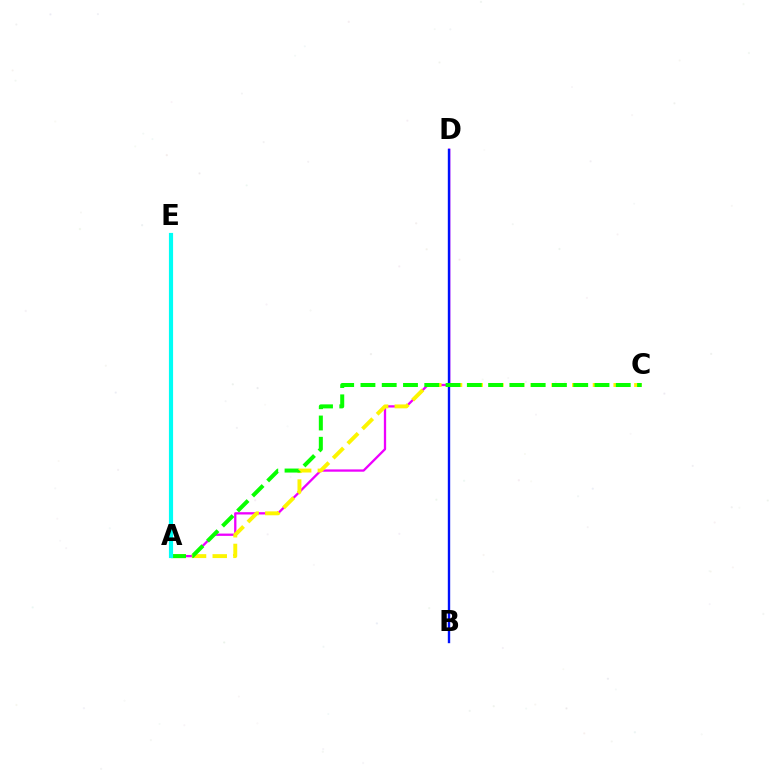{('A', 'D'): [{'color': '#ee00ff', 'line_style': 'solid', 'thickness': 1.65}], ('B', 'D'): [{'color': '#0010ff', 'line_style': 'solid', 'thickness': 1.72}], ('A', 'C'): [{'color': '#fcf500', 'line_style': 'dashed', 'thickness': 2.81}, {'color': '#08ff00', 'line_style': 'dashed', 'thickness': 2.89}], ('A', 'E'): [{'color': '#ff0000', 'line_style': 'solid', 'thickness': 2.13}, {'color': '#00fff6', 'line_style': 'solid', 'thickness': 2.99}]}